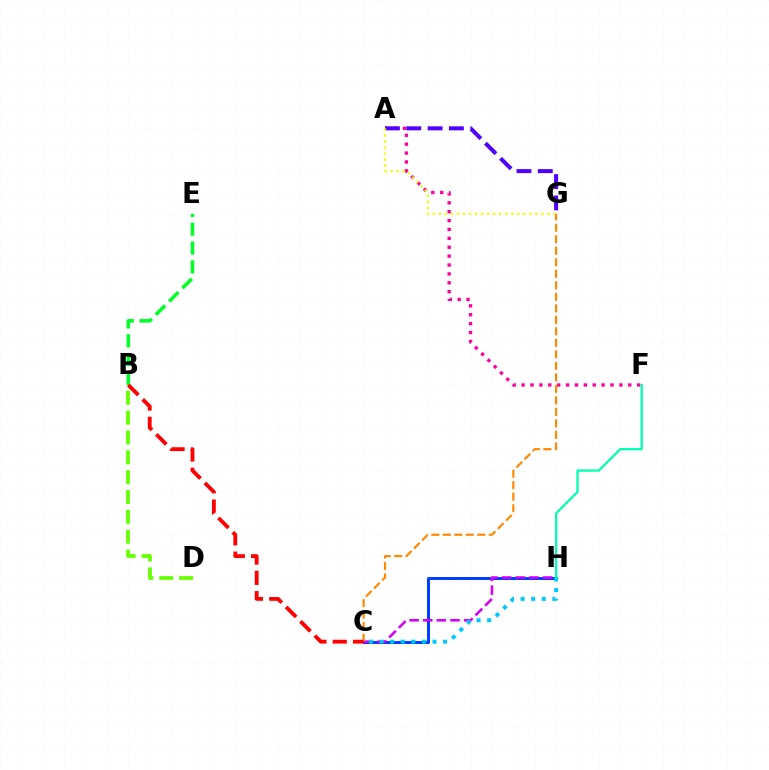{('C', 'H'): [{'color': '#003fff', 'line_style': 'solid', 'thickness': 2.17}, {'color': '#d600ff', 'line_style': 'dashed', 'thickness': 1.85}, {'color': '#00c7ff', 'line_style': 'dotted', 'thickness': 2.87}], ('B', 'D'): [{'color': '#66ff00', 'line_style': 'dashed', 'thickness': 2.7}], ('A', 'F'): [{'color': '#ff00a0', 'line_style': 'dotted', 'thickness': 2.41}], ('A', 'G'): [{'color': '#4f00ff', 'line_style': 'dashed', 'thickness': 2.9}, {'color': '#eeff00', 'line_style': 'dotted', 'thickness': 1.64}], ('F', 'H'): [{'color': '#00ffaf', 'line_style': 'solid', 'thickness': 1.62}], ('B', 'E'): [{'color': '#00ff27', 'line_style': 'dashed', 'thickness': 2.56}], ('C', 'G'): [{'color': '#ff8800', 'line_style': 'dashed', 'thickness': 1.56}], ('B', 'C'): [{'color': '#ff0000', 'line_style': 'dashed', 'thickness': 2.76}]}